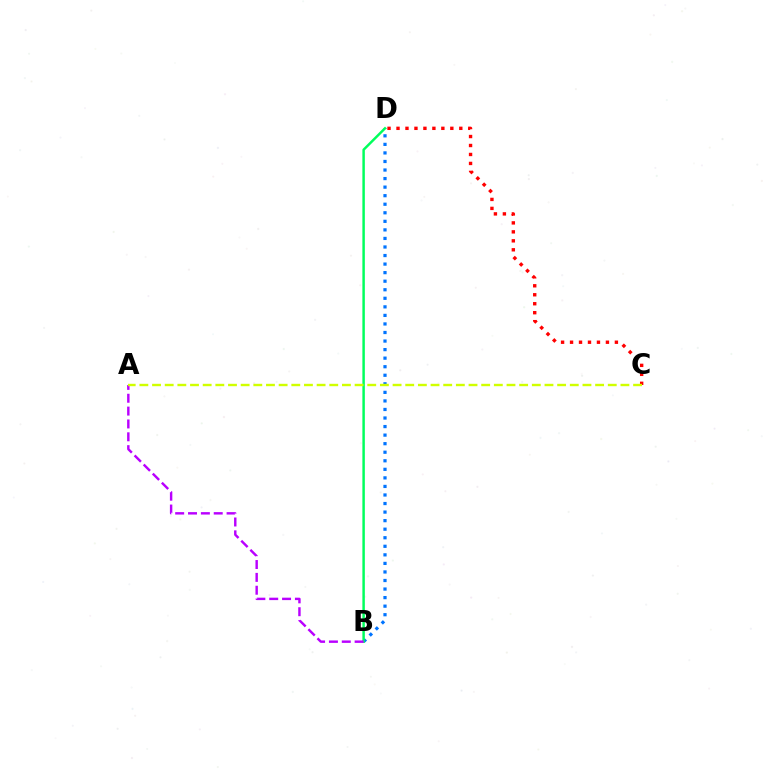{('B', 'D'): [{'color': '#0074ff', 'line_style': 'dotted', 'thickness': 2.32}, {'color': '#00ff5c', 'line_style': 'solid', 'thickness': 1.77}], ('C', 'D'): [{'color': '#ff0000', 'line_style': 'dotted', 'thickness': 2.44}], ('A', 'B'): [{'color': '#b900ff', 'line_style': 'dashed', 'thickness': 1.75}], ('A', 'C'): [{'color': '#d1ff00', 'line_style': 'dashed', 'thickness': 1.72}]}